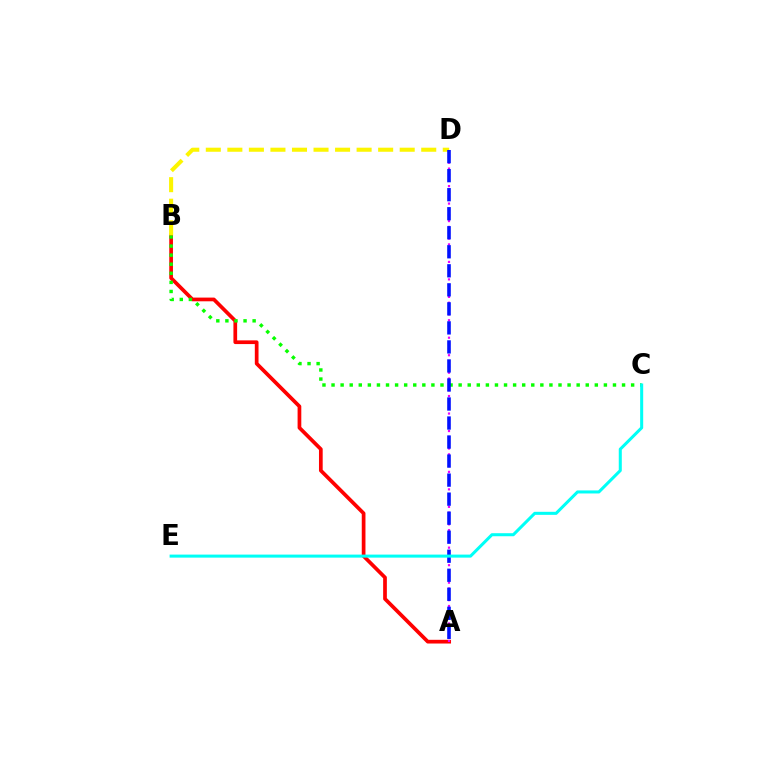{('A', 'B'): [{'color': '#ff0000', 'line_style': 'solid', 'thickness': 2.67}], ('B', 'C'): [{'color': '#08ff00', 'line_style': 'dotted', 'thickness': 2.47}], ('B', 'D'): [{'color': '#fcf500', 'line_style': 'dashed', 'thickness': 2.93}], ('A', 'D'): [{'color': '#ee00ff', 'line_style': 'dotted', 'thickness': 1.58}, {'color': '#0010ff', 'line_style': 'dashed', 'thickness': 2.58}], ('C', 'E'): [{'color': '#00fff6', 'line_style': 'solid', 'thickness': 2.19}]}